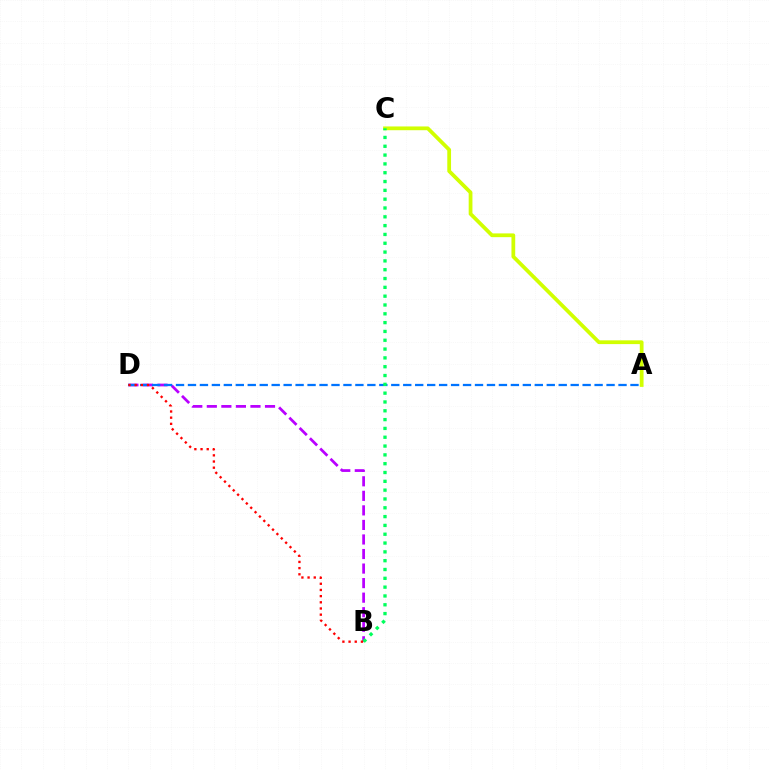{('B', 'D'): [{'color': '#b900ff', 'line_style': 'dashed', 'thickness': 1.98}, {'color': '#ff0000', 'line_style': 'dotted', 'thickness': 1.68}], ('A', 'C'): [{'color': '#d1ff00', 'line_style': 'solid', 'thickness': 2.71}], ('A', 'D'): [{'color': '#0074ff', 'line_style': 'dashed', 'thickness': 1.62}], ('B', 'C'): [{'color': '#00ff5c', 'line_style': 'dotted', 'thickness': 2.4}]}